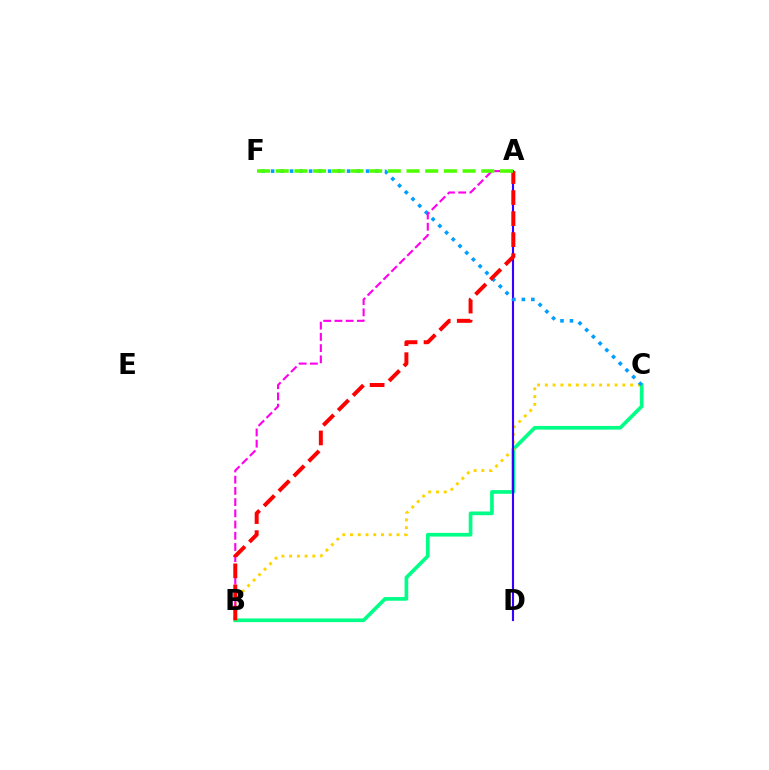{('B', 'C'): [{'color': '#00ff86', 'line_style': 'solid', 'thickness': 2.65}, {'color': '#ffd500', 'line_style': 'dotted', 'thickness': 2.11}], ('A', 'D'): [{'color': '#3700ff', 'line_style': 'solid', 'thickness': 1.53}], ('C', 'F'): [{'color': '#009eff', 'line_style': 'dotted', 'thickness': 2.58}], ('A', 'B'): [{'color': '#ff00ed', 'line_style': 'dashed', 'thickness': 1.52}, {'color': '#ff0000', 'line_style': 'dashed', 'thickness': 2.86}], ('A', 'F'): [{'color': '#4fff00', 'line_style': 'dashed', 'thickness': 2.54}]}